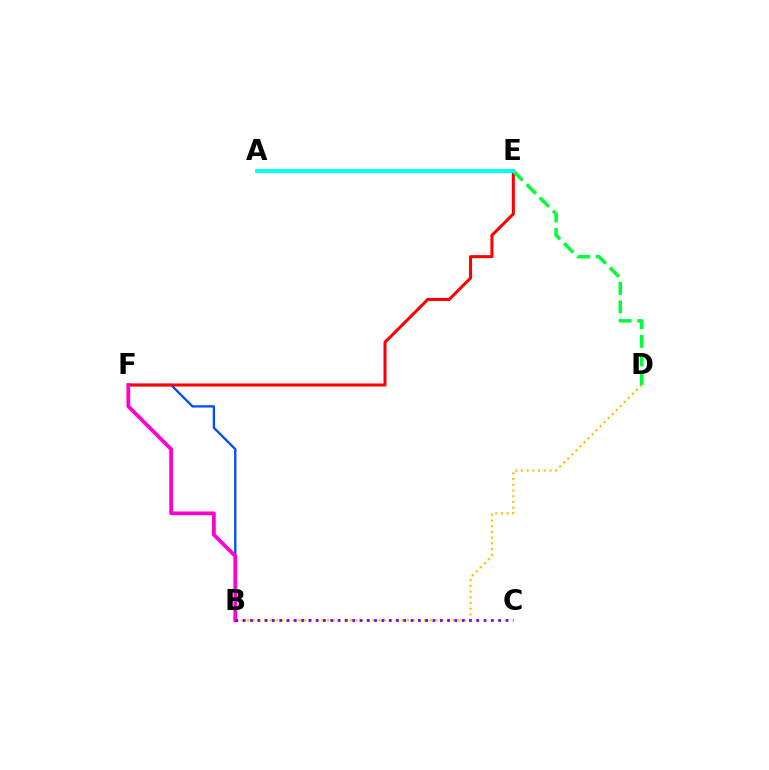{('A', 'E'): [{'color': '#84ff00', 'line_style': 'dotted', 'thickness': 2.23}, {'color': '#00fff6', 'line_style': 'solid', 'thickness': 2.82}], ('B', 'F'): [{'color': '#004bff', 'line_style': 'solid', 'thickness': 1.67}, {'color': '#ff00cf', 'line_style': 'solid', 'thickness': 2.7}], ('B', 'D'): [{'color': '#ffbd00', 'line_style': 'dotted', 'thickness': 1.55}], ('E', 'F'): [{'color': '#ff0000', 'line_style': 'solid', 'thickness': 2.19}], ('D', 'E'): [{'color': '#00ff39', 'line_style': 'dashed', 'thickness': 2.53}], ('B', 'C'): [{'color': '#7200ff', 'line_style': 'dotted', 'thickness': 1.98}]}